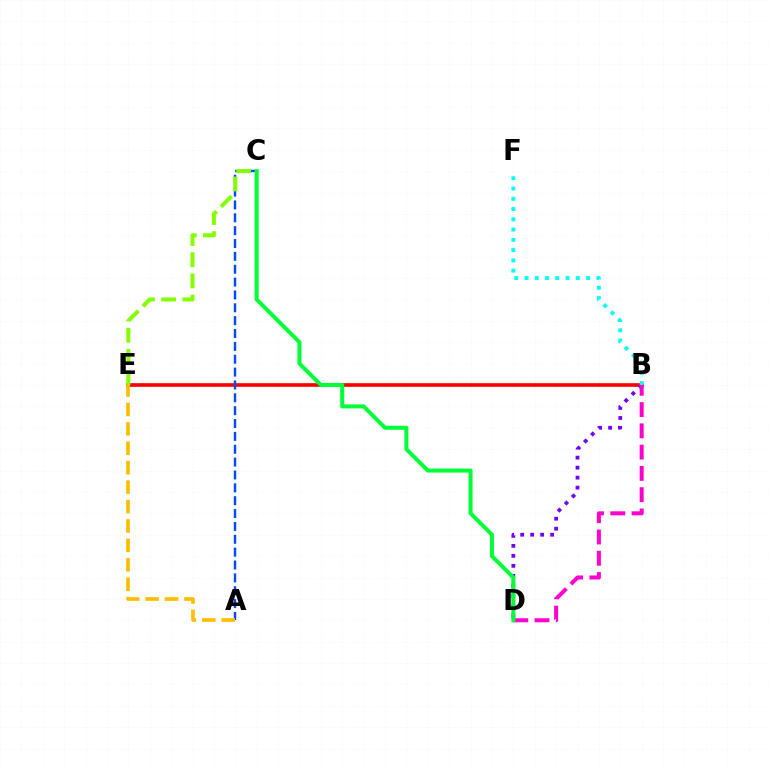{('B', 'E'): [{'color': '#ff0000', 'line_style': 'solid', 'thickness': 2.63}], ('B', 'D'): [{'color': '#7200ff', 'line_style': 'dotted', 'thickness': 2.71}, {'color': '#ff00cf', 'line_style': 'dashed', 'thickness': 2.89}], ('A', 'C'): [{'color': '#004bff', 'line_style': 'dashed', 'thickness': 1.75}], ('A', 'E'): [{'color': '#ffbd00', 'line_style': 'dashed', 'thickness': 2.64}], ('B', 'F'): [{'color': '#00fff6', 'line_style': 'dotted', 'thickness': 2.79}], ('C', 'D'): [{'color': '#00ff39', 'line_style': 'solid', 'thickness': 2.9}], ('C', 'E'): [{'color': '#84ff00', 'line_style': 'dashed', 'thickness': 2.88}]}